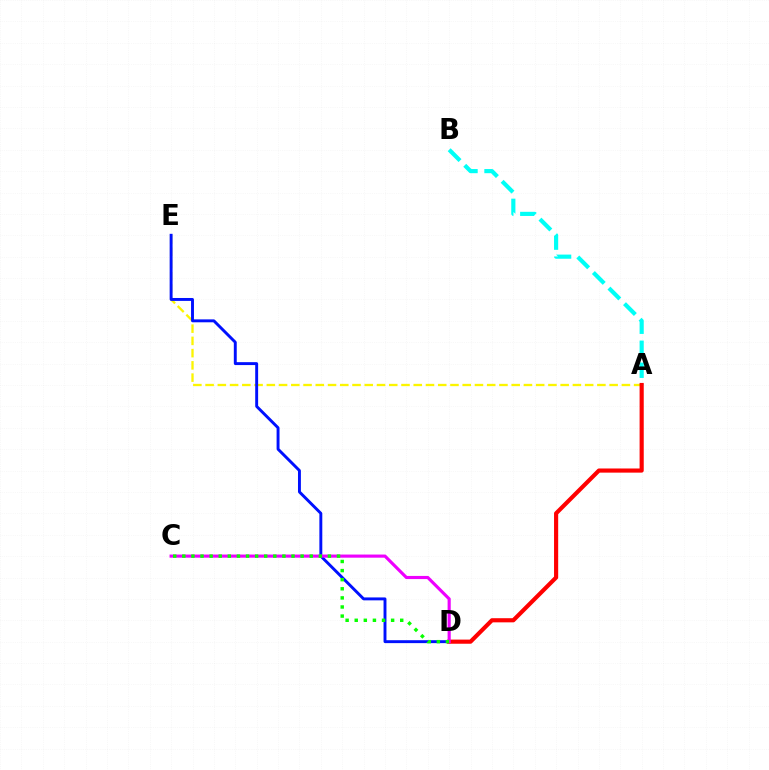{('A', 'E'): [{'color': '#fcf500', 'line_style': 'dashed', 'thickness': 1.66}], ('A', 'B'): [{'color': '#00fff6', 'line_style': 'dashed', 'thickness': 2.99}], ('D', 'E'): [{'color': '#0010ff', 'line_style': 'solid', 'thickness': 2.1}], ('A', 'D'): [{'color': '#ff0000', 'line_style': 'solid', 'thickness': 2.98}], ('C', 'D'): [{'color': '#ee00ff', 'line_style': 'solid', 'thickness': 2.26}, {'color': '#08ff00', 'line_style': 'dotted', 'thickness': 2.47}]}